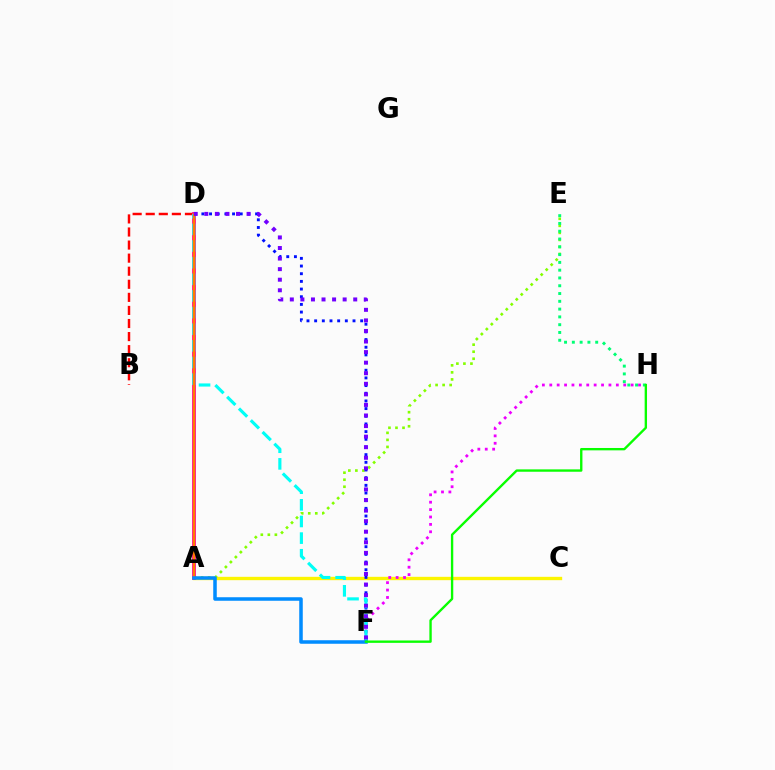{('A', 'C'): [{'color': '#fcf500', 'line_style': 'solid', 'thickness': 2.41}], ('A', 'E'): [{'color': '#84ff00', 'line_style': 'dotted', 'thickness': 1.91}], ('E', 'H'): [{'color': '#00ff74', 'line_style': 'dotted', 'thickness': 2.12}], ('B', 'D'): [{'color': '#ff0000', 'line_style': 'dashed', 'thickness': 1.78}], ('F', 'H'): [{'color': '#ee00ff', 'line_style': 'dotted', 'thickness': 2.01}, {'color': '#08ff00', 'line_style': 'solid', 'thickness': 1.7}], ('D', 'F'): [{'color': '#0010ff', 'line_style': 'dotted', 'thickness': 2.08}, {'color': '#00fff6', 'line_style': 'dashed', 'thickness': 2.26}, {'color': '#7200ff', 'line_style': 'dotted', 'thickness': 2.87}], ('A', 'D'): [{'color': '#ff0094', 'line_style': 'solid', 'thickness': 2.7}, {'color': '#ff7c00', 'line_style': 'solid', 'thickness': 1.64}], ('A', 'F'): [{'color': '#008cff', 'line_style': 'solid', 'thickness': 2.54}]}